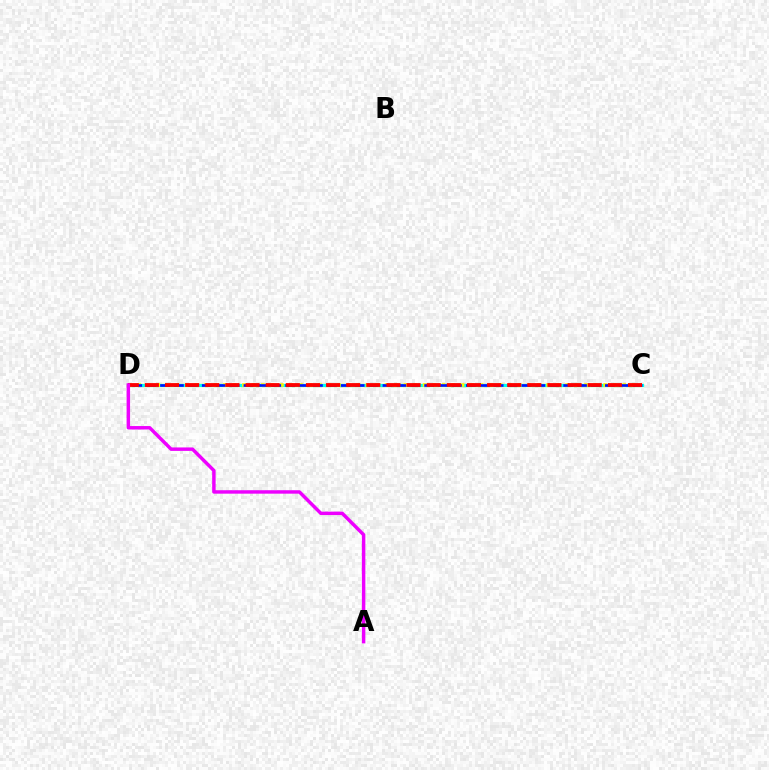{('C', 'D'): [{'color': '#08ff00', 'line_style': 'solid', 'thickness': 2.3}, {'color': '#00fff6', 'line_style': 'solid', 'thickness': 2.12}, {'color': '#fcf500', 'line_style': 'dotted', 'thickness': 2.58}, {'color': '#0010ff', 'line_style': 'dashed', 'thickness': 1.89}, {'color': '#ff0000', 'line_style': 'dashed', 'thickness': 2.73}], ('A', 'D'): [{'color': '#ee00ff', 'line_style': 'solid', 'thickness': 2.48}]}